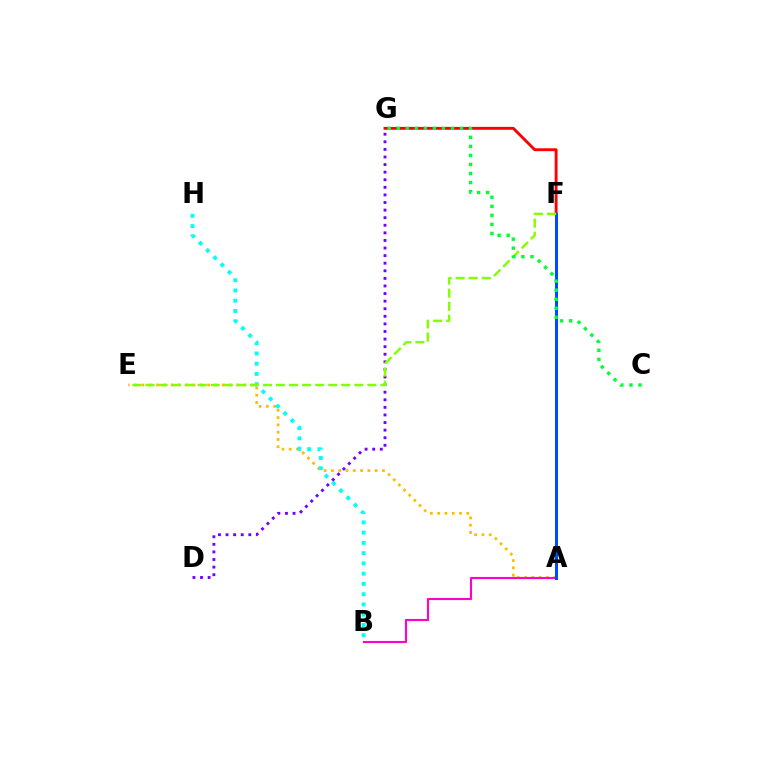{('F', 'G'): [{'color': '#ff0000', 'line_style': 'solid', 'thickness': 2.08}], ('A', 'E'): [{'color': '#ffbd00', 'line_style': 'dotted', 'thickness': 1.98}], ('B', 'H'): [{'color': '#00fff6', 'line_style': 'dotted', 'thickness': 2.79}], ('D', 'G'): [{'color': '#7200ff', 'line_style': 'dotted', 'thickness': 2.06}], ('A', 'B'): [{'color': '#ff00cf', 'line_style': 'solid', 'thickness': 1.52}], ('A', 'F'): [{'color': '#004bff', 'line_style': 'solid', 'thickness': 2.19}], ('E', 'F'): [{'color': '#84ff00', 'line_style': 'dashed', 'thickness': 1.77}], ('C', 'G'): [{'color': '#00ff39', 'line_style': 'dotted', 'thickness': 2.45}]}